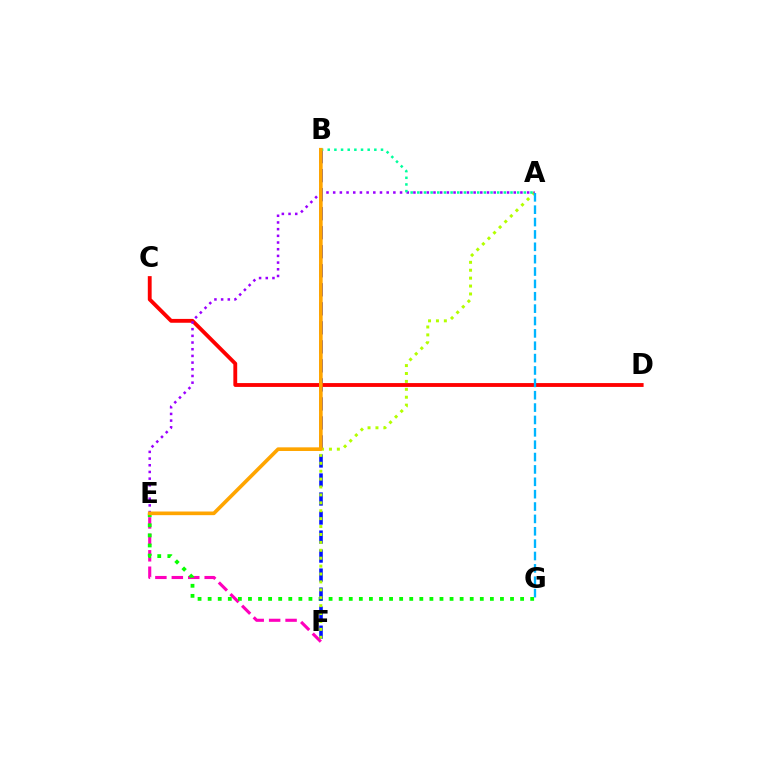{('E', 'F'): [{'color': '#ff00bd', 'line_style': 'dashed', 'thickness': 2.23}], ('E', 'G'): [{'color': '#08ff00', 'line_style': 'dotted', 'thickness': 2.74}], ('B', 'F'): [{'color': '#0010ff', 'line_style': 'dashed', 'thickness': 2.58}], ('A', 'F'): [{'color': '#b3ff00', 'line_style': 'dotted', 'thickness': 2.15}], ('C', 'D'): [{'color': '#ff0000', 'line_style': 'solid', 'thickness': 2.77}], ('A', 'E'): [{'color': '#9b00ff', 'line_style': 'dotted', 'thickness': 1.82}], ('A', 'B'): [{'color': '#00ff9d', 'line_style': 'dotted', 'thickness': 1.81}], ('B', 'E'): [{'color': '#ffa500', 'line_style': 'solid', 'thickness': 2.62}], ('A', 'G'): [{'color': '#00b5ff', 'line_style': 'dashed', 'thickness': 1.68}]}